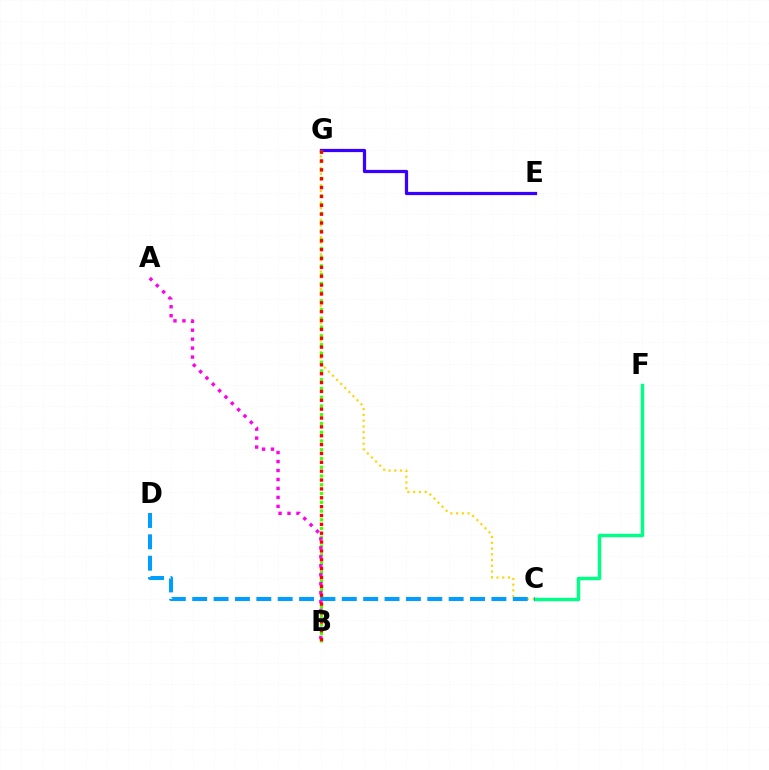{('C', 'G'): [{'color': '#ffd500', 'line_style': 'dotted', 'thickness': 1.56}], ('E', 'G'): [{'color': '#3700ff', 'line_style': 'solid', 'thickness': 2.32}], ('C', 'F'): [{'color': '#00ff86', 'line_style': 'solid', 'thickness': 2.47}], ('B', 'G'): [{'color': '#4fff00', 'line_style': 'dotted', 'thickness': 2.38}, {'color': '#ff0000', 'line_style': 'dotted', 'thickness': 2.41}], ('C', 'D'): [{'color': '#009eff', 'line_style': 'dashed', 'thickness': 2.9}], ('A', 'B'): [{'color': '#ff00ed', 'line_style': 'dotted', 'thickness': 2.44}]}